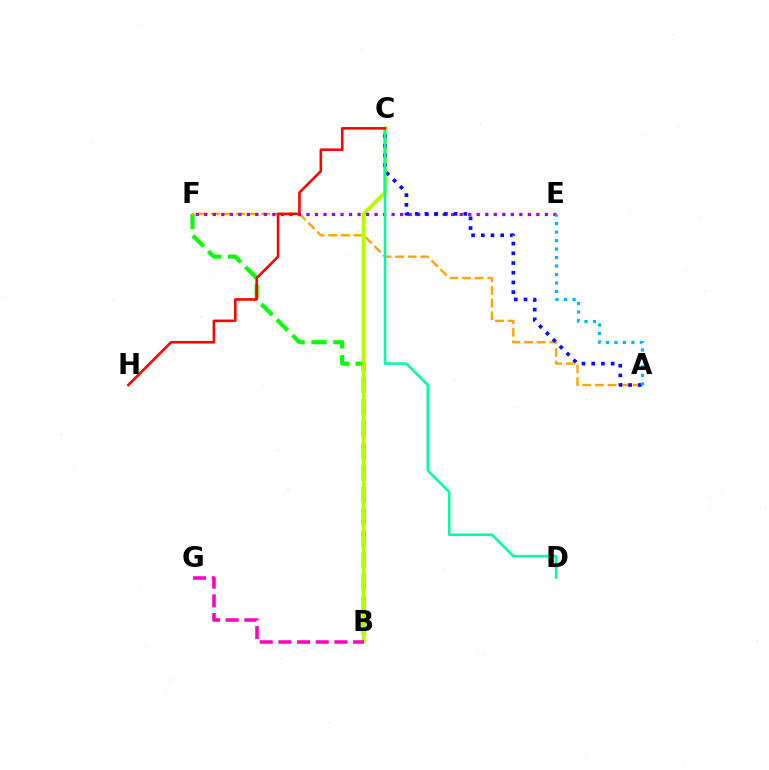{('B', 'F'): [{'color': '#08ff00', 'line_style': 'dashed', 'thickness': 2.97}], ('A', 'F'): [{'color': '#ffa500', 'line_style': 'dashed', 'thickness': 1.71}], ('B', 'C'): [{'color': '#b3ff00', 'line_style': 'solid', 'thickness': 2.76}], ('E', 'F'): [{'color': '#9b00ff', 'line_style': 'dotted', 'thickness': 2.31}], ('A', 'C'): [{'color': '#0010ff', 'line_style': 'dotted', 'thickness': 2.64}], ('C', 'D'): [{'color': '#00ff9d', 'line_style': 'solid', 'thickness': 1.83}], ('B', 'G'): [{'color': '#ff00bd', 'line_style': 'dashed', 'thickness': 2.54}], ('A', 'E'): [{'color': '#00b5ff', 'line_style': 'dotted', 'thickness': 2.31}], ('C', 'H'): [{'color': '#ff0000', 'line_style': 'solid', 'thickness': 1.85}]}